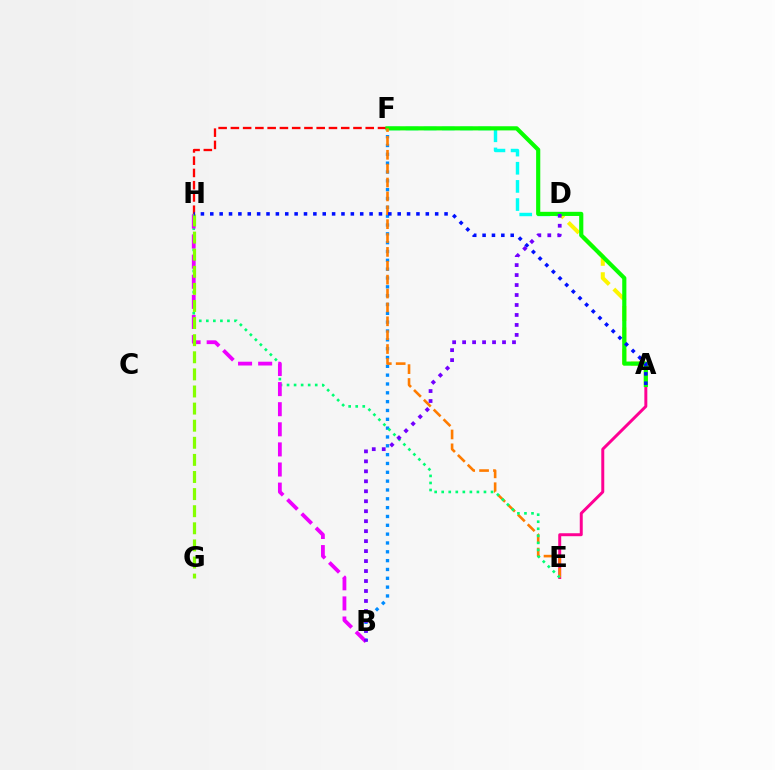{('A', 'E'): [{'color': '#ff0094', 'line_style': 'solid', 'thickness': 2.14}], ('D', 'F'): [{'color': '#00fff6', 'line_style': 'dashed', 'thickness': 2.47}], ('F', 'H'): [{'color': '#ff0000', 'line_style': 'dashed', 'thickness': 1.67}], ('A', 'D'): [{'color': '#fcf500', 'line_style': 'dashed', 'thickness': 2.91}], ('B', 'F'): [{'color': '#008cff', 'line_style': 'dotted', 'thickness': 2.4}], ('A', 'F'): [{'color': '#08ff00', 'line_style': 'solid', 'thickness': 2.99}], ('E', 'F'): [{'color': '#ff7c00', 'line_style': 'dashed', 'thickness': 1.88}], ('E', 'H'): [{'color': '#00ff74', 'line_style': 'dotted', 'thickness': 1.91}], ('B', 'H'): [{'color': '#ee00ff', 'line_style': 'dashed', 'thickness': 2.73}], ('G', 'H'): [{'color': '#84ff00', 'line_style': 'dashed', 'thickness': 2.32}], ('A', 'H'): [{'color': '#0010ff', 'line_style': 'dotted', 'thickness': 2.55}], ('B', 'D'): [{'color': '#7200ff', 'line_style': 'dotted', 'thickness': 2.71}]}